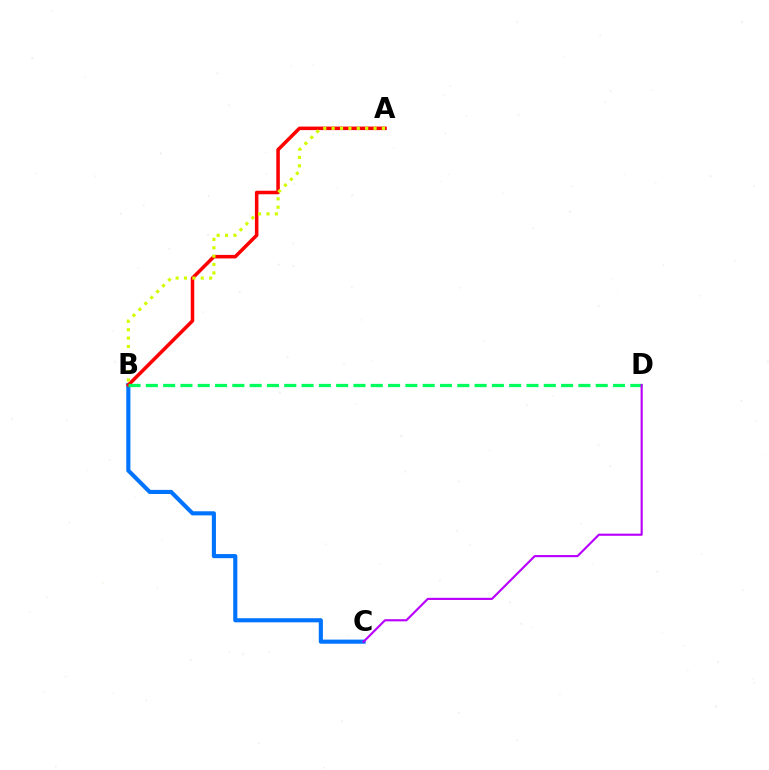{('B', 'C'): [{'color': '#0074ff', 'line_style': 'solid', 'thickness': 2.97}], ('A', 'B'): [{'color': '#ff0000', 'line_style': 'solid', 'thickness': 2.54}, {'color': '#d1ff00', 'line_style': 'dotted', 'thickness': 2.28}], ('B', 'D'): [{'color': '#00ff5c', 'line_style': 'dashed', 'thickness': 2.35}], ('C', 'D'): [{'color': '#b900ff', 'line_style': 'solid', 'thickness': 1.55}]}